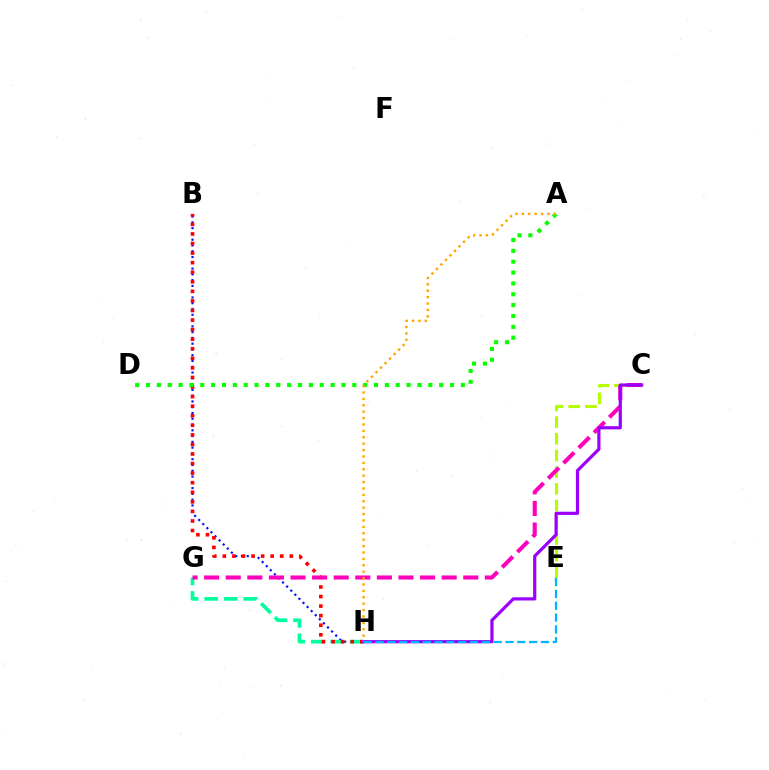{('C', 'E'): [{'color': '#b3ff00', 'line_style': 'dashed', 'thickness': 2.27}], ('B', 'H'): [{'color': '#0010ff', 'line_style': 'dotted', 'thickness': 1.57}, {'color': '#ff0000', 'line_style': 'dotted', 'thickness': 2.6}], ('G', 'H'): [{'color': '#00ff9d', 'line_style': 'dashed', 'thickness': 2.65}], ('C', 'G'): [{'color': '#ff00bd', 'line_style': 'dashed', 'thickness': 2.93}], ('A', 'D'): [{'color': '#08ff00', 'line_style': 'dotted', 'thickness': 2.95}], ('C', 'H'): [{'color': '#9b00ff', 'line_style': 'solid', 'thickness': 2.3}], ('A', 'H'): [{'color': '#ffa500', 'line_style': 'dotted', 'thickness': 1.74}], ('E', 'H'): [{'color': '#00b5ff', 'line_style': 'dashed', 'thickness': 1.61}]}